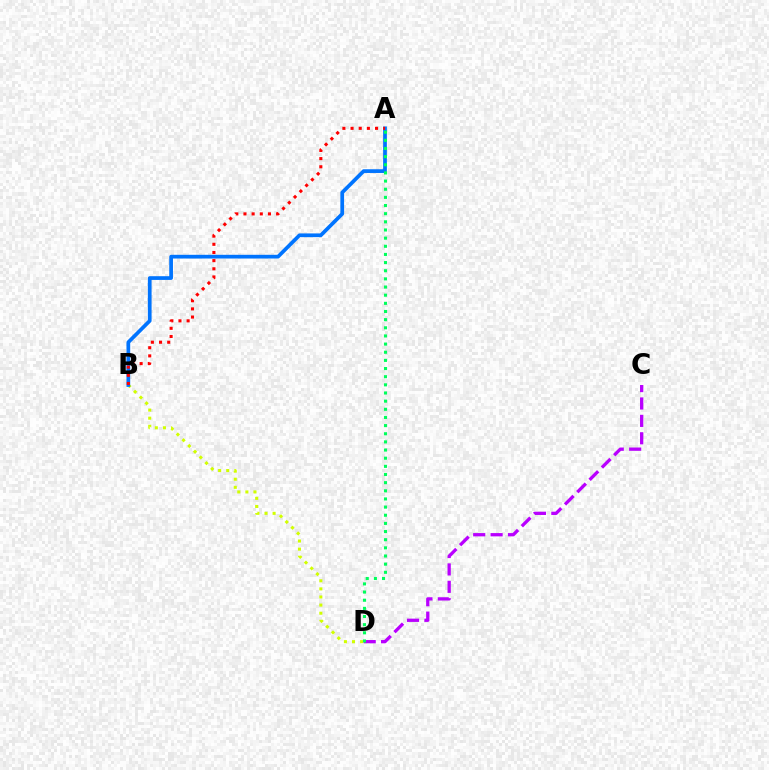{('C', 'D'): [{'color': '#b900ff', 'line_style': 'dashed', 'thickness': 2.36}], ('B', 'D'): [{'color': '#d1ff00', 'line_style': 'dotted', 'thickness': 2.2}], ('A', 'B'): [{'color': '#0074ff', 'line_style': 'solid', 'thickness': 2.68}, {'color': '#ff0000', 'line_style': 'dotted', 'thickness': 2.22}], ('A', 'D'): [{'color': '#00ff5c', 'line_style': 'dotted', 'thickness': 2.21}]}